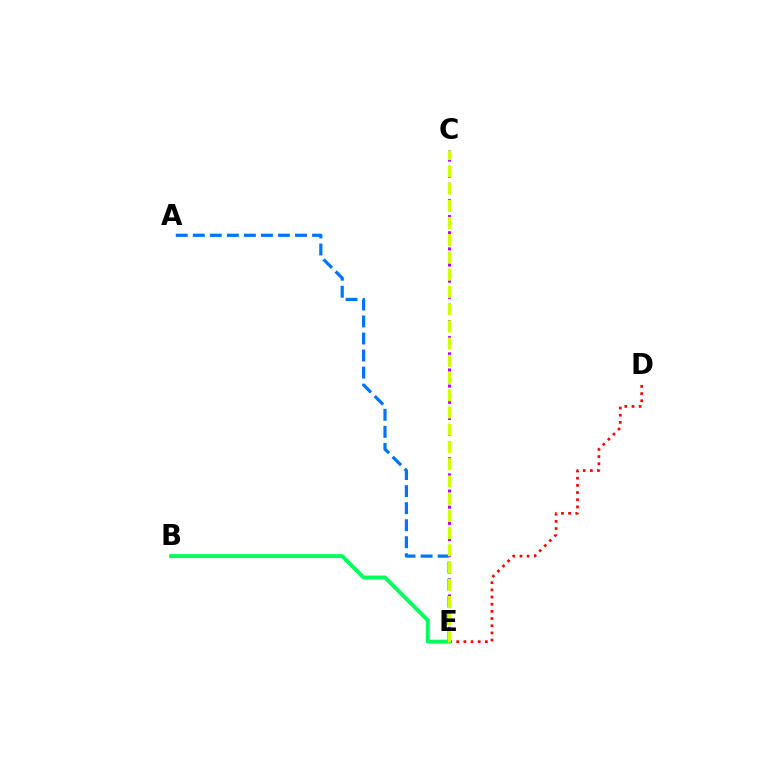{('A', 'E'): [{'color': '#0074ff', 'line_style': 'dashed', 'thickness': 2.31}], ('C', 'E'): [{'color': '#b900ff', 'line_style': 'dotted', 'thickness': 2.19}, {'color': '#d1ff00', 'line_style': 'dashed', 'thickness': 2.34}], ('D', 'E'): [{'color': '#ff0000', 'line_style': 'dotted', 'thickness': 1.95}], ('B', 'E'): [{'color': '#00ff5c', 'line_style': 'solid', 'thickness': 2.83}]}